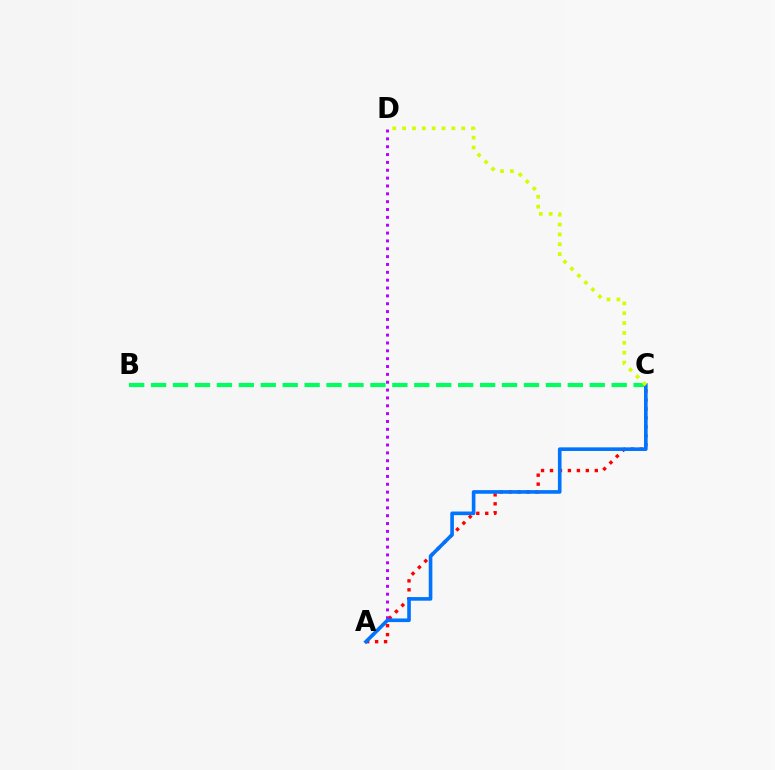{('B', 'C'): [{'color': '#00ff5c', 'line_style': 'dashed', 'thickness': 2.98}], ('A', 'C'): [{'color': '#ff0000', 'line_style': 'dotted', 'thickness': 2.43}, {'color': '#0074ff', 'line_style': 'solid', 'thickness': 2.61}], ('A', 'D'): [{'color': '#b900ff', 'line_style': 'dotted', 'thickness': 2.13}], ('C', 'D'): [{'color': '#d1ff00', 'line_style': 'dotted', 'thickness': 2.68}]}